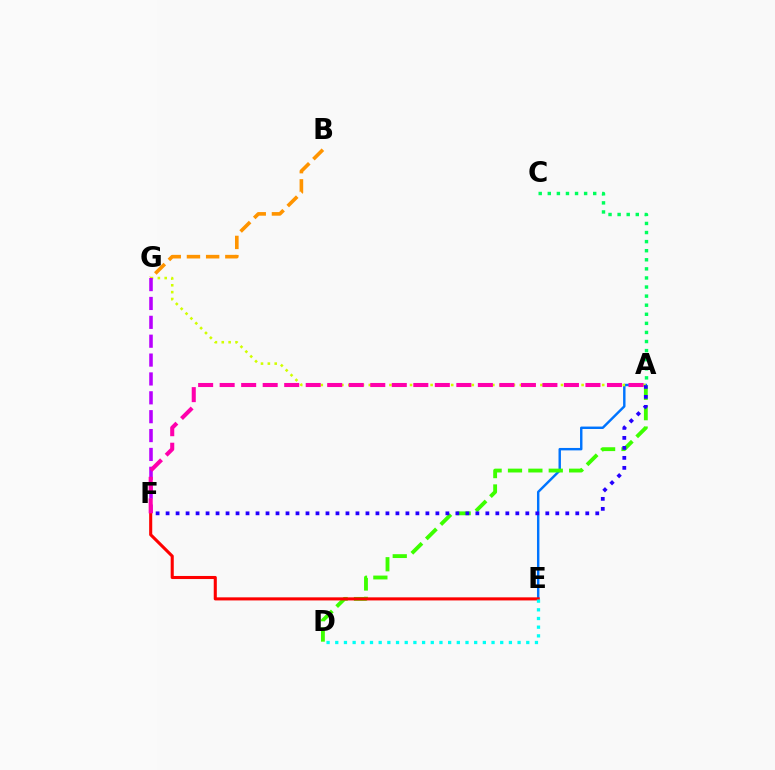{('A', 'E'): [{'color': '#0074ff', 'line_style': 'solid', 'thickness': 1.75}], ('A', 'G'): [{'color': '#d1ff00', 'line_style': 'dotted', 'thickness': 1.86}], ('A', 'D'): [{'color': '#3dff00', 'line_style': 'dashed', 'thickness': 2.77}], ('E', 'F'): [{'color': '#ff0000', 'line_style': 'solid', 'thickness': 2.22}], ('D', 'E'): [{'color': '#00fff6', 'line_style': 'dotted', 'thickness': 2.36}], ('B', 'G'): [{'color': '#ff9400', 'line_style': 'dashed', 'thickness': 2.61}], ('F', 'G'): [{'color': '#b900ff', 'line_style': 'dashed', 'thickness': 2.56}], ('A', 'F'): [{'color': '#ff00ac', 'line_style': 'dashed', 'thickness': 2.92}, {'color': '#2500ff', 'line_style': 'dotted', 'thickness': 2.71}], ('A', 'C'): [{'color': '#00ff5c', 'line_style': 'dotted', 'thickness': 2.47}]}